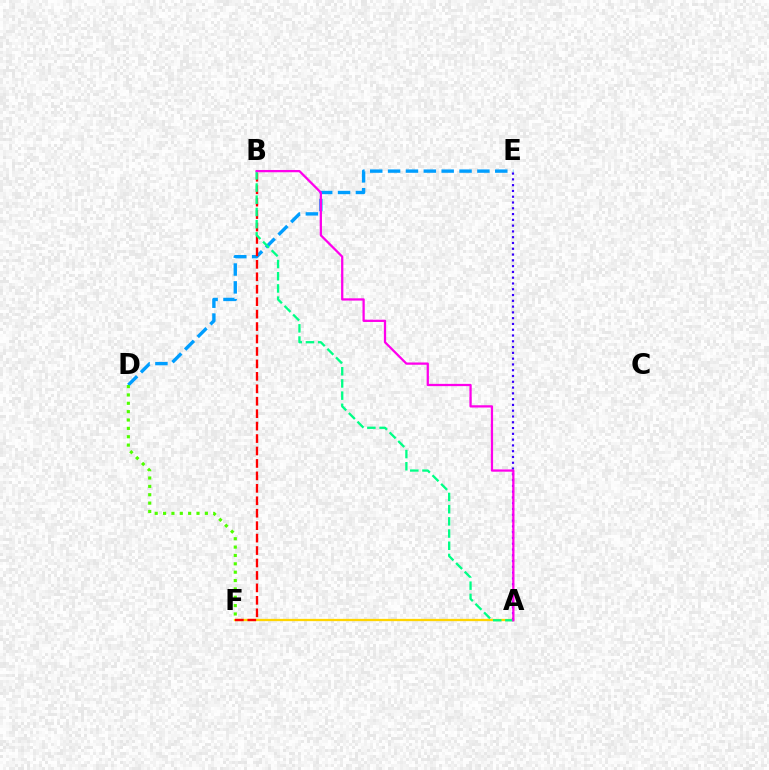{('D', 'E'): [{'color': '#009eff', 'line_style': 'dashed', 'thickness': 2.43}], ('A', 'F'): [{'color': '#ffd500', 'line_style': 'solid', 'thickness': 1.65}], ('A', 'E'): [{'color': '#3700ff', 'line_style': 'dotted', 'thickness': 1.57}], ('D', 'F'): [{'color': '#4fff00', 'line_style': 'dotted', 'thickness': 2.27}], ('B', 'F'): [{'color': '#ff0000', 'line_style': 'dashed', 'thickness': 1.69}], ('A', 'B'): [{'color': '#00ff86', 'line_style': 'dashed', 'thickness': 1.66}, {'color': '#ff00ed', 'line_style': 'solid', 'thickness': 1.63}]}